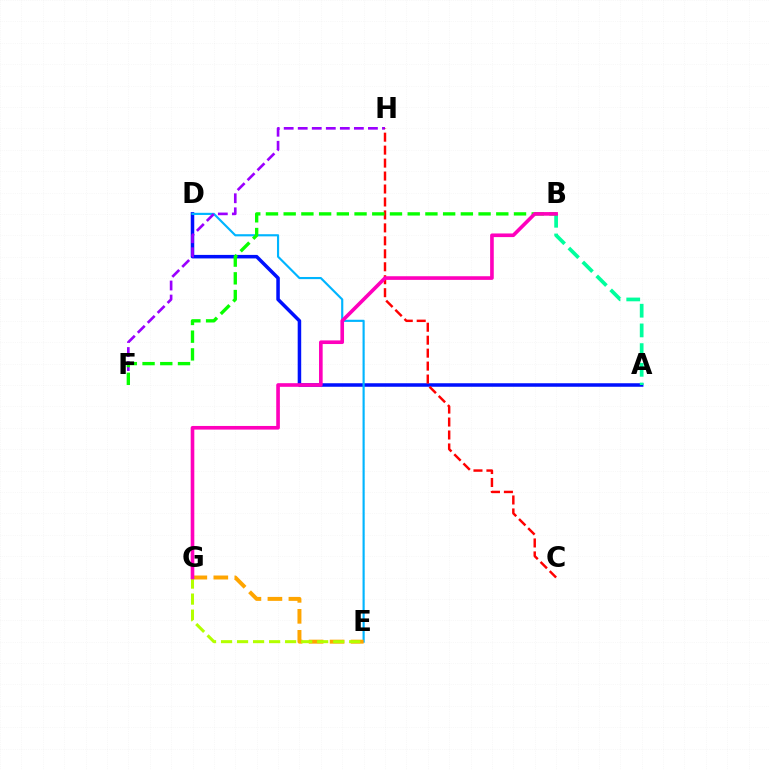{('A', 'D'): [{'color': '#0010ff', 'line_style': 'solid', 'thickness': 2.53}], ('D', 'E'): [{'color': '#00b5ff', 'line_style': 'solid', 'thickness': 1.55}], ('E', 'G'): [{'color': '#ffa500', 'line_style': 'dashed', 'thickness': 2.85}, {'color': '#b3ff00', 'line_style': 'dashed', 'thickness': 2.18}], ('F', 'H'): [{'color': '#9b00ff', 'line_style': 'dashed', 'thickness': 1.91}], ('A', 'B'): [{'color': '#00ff9d', 'line_style': 'dashed', 'thickness': 2.68}], ('C', 'H'): [{'color': '#ff0000', 'line_style': 'dashed', 'thickness': 1.76}], ('B', 'F'): [{'color': '#08ff00', 'line_style': 'dashed', 'thickness': 2.41}], ('B', 'G'): [{'color': '#ff00bd', 'line_style': 'solid', 'thickness': 2.62}]}